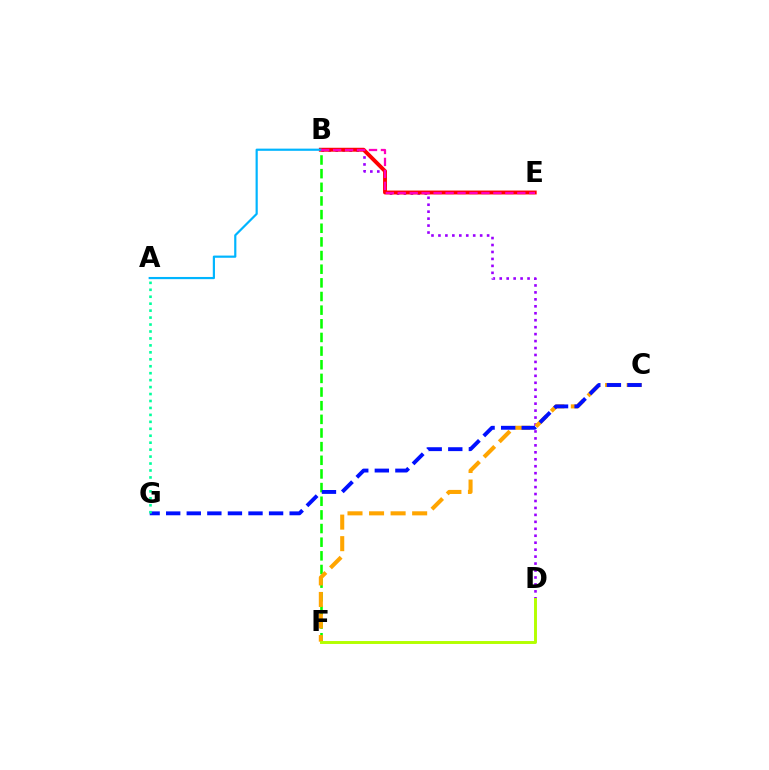{('B', 'F'): [{'color': '#08ff00', 'line_style': 'dashed', 'thickness': 1.85}], ('B', 'D'): [{'color': '#9b00ff', 'line_style': 'dotted', 'thickness': 1.89}], ('C', 'F'): [{'color': '#ffa500', 'line_style': 'dashed', 'thickness': 2.93}], ('C', 'G'): [{'color': '#0010ff', 'line_style': 'dashed', 'thickness': 2.8}], ('B', 'E'): [{'color': '#ff0000', 'line_style': 'solid', 'thickness': 2.81}, {'color': '#ff00bd', 'line_style': 'dashed', 'thickness': 1.62}], ('D', 'F'): [{'color': '#b3ff00', 'line_style': 'solid', 'thickness': 2.11}], ('A', 'B'): [{'color': '#00b5ff', 'line_style': 'solid', 'thickness': 1.58}], ('A', 'G'): [{'color': '#00ff9d', 'line_style': 'dotted', 'thickness': 1.89}]}